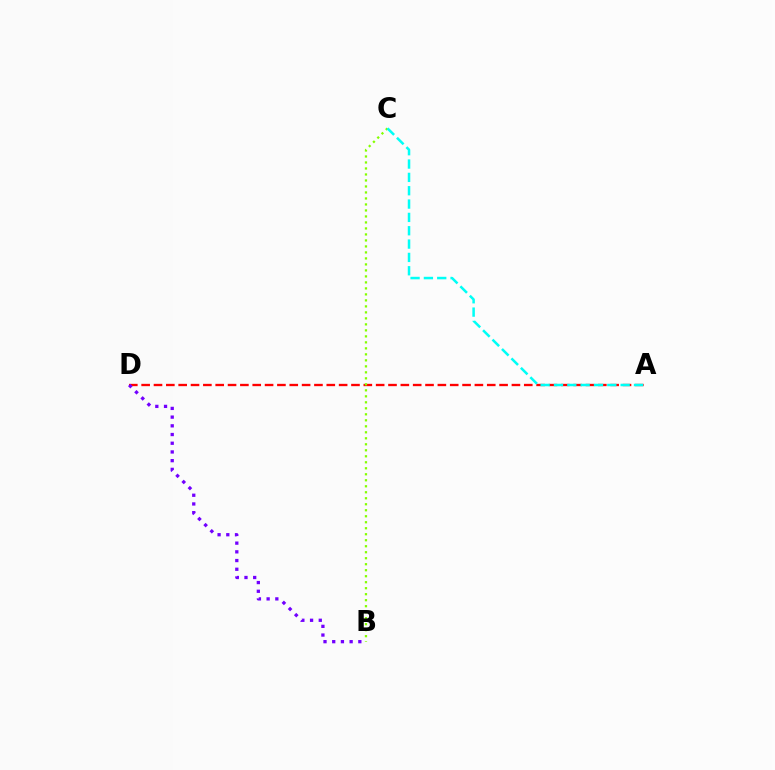{('A', 'D'): [{'color': '#ff0000', 'line_style': 'dashed', 'thickness': 1.68}], ('B', 'C'): [{'color': '#84ff00', 'line_style': 'dotted', 'thickness': 1.63}], ('A', 'C'): [{'color': '#00fff6', 'line_style': 'dashed', 'thickness': 1.81}], ('B', 'D'): [{'color': '#7200ff', 'line_style': 'dotted', 'thickness': 2.37}]}